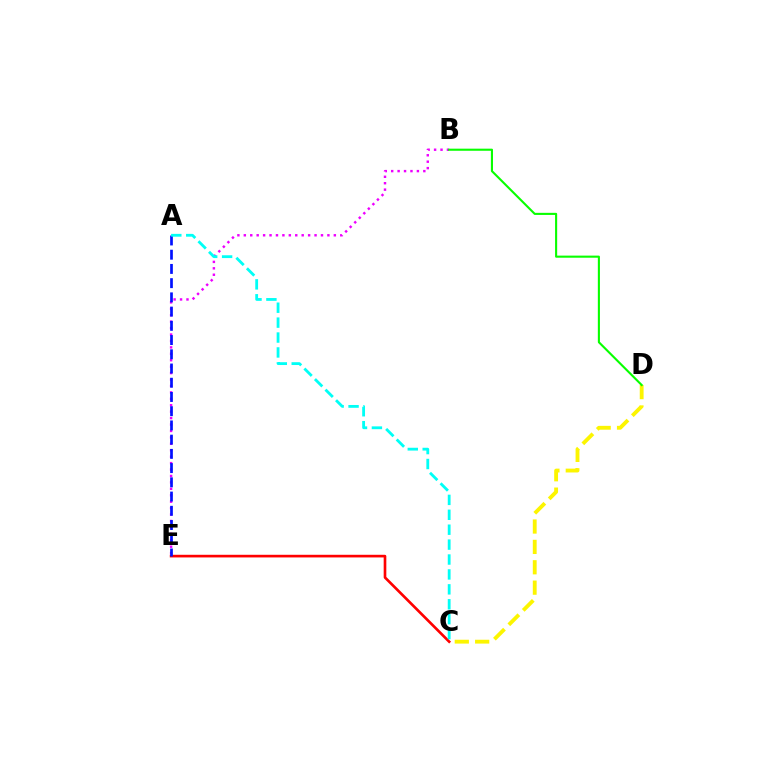{('C', 'E'): [{'color': '#ff0000', 'line_style': 'solid', 'thickness': 1.91}], ('B', 'E'): [{'color': '#ee00ff', 'line_style': 'dotted', 'thickness': 1.75}], ('C', 'D'): [{'color': '#fcf500', 'line_style': 'dashed', 'thickness': 2.77}], ('A', 'E'): [{'color': '#0010ff', 'line_style': 'dashed', 'thickness': 1.93}], ('A', 'C'): [{'color': '#00fff6', 'line_style': 'dashed', 'thickness': 2.03}], ('B', 'D'): [{'color': '#08ff00', 'line_style': 'solid', 'thickness': 1.52}]}